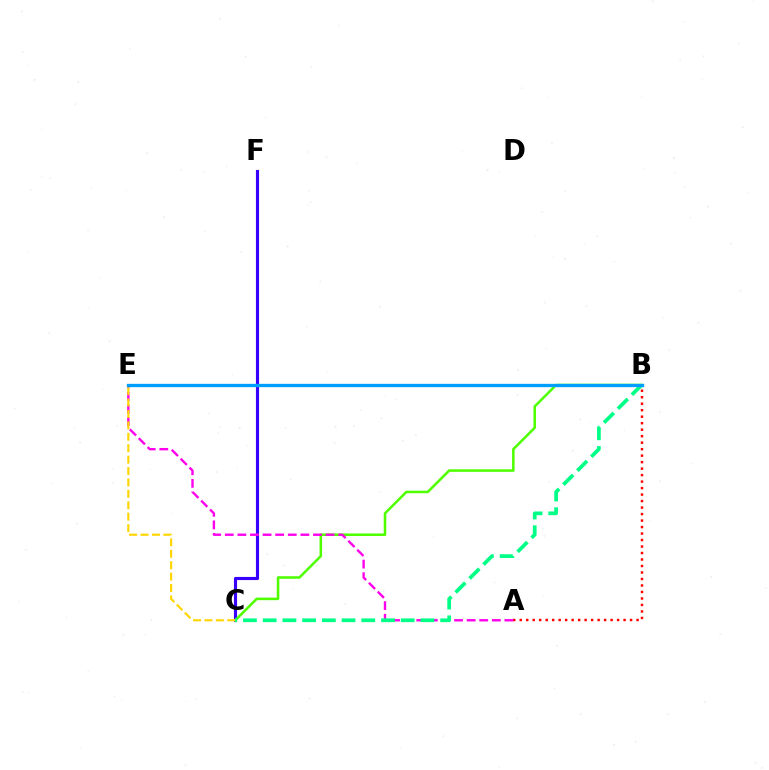{('C', 'F'): [{'color': '#3700ff', 'line_style': 'solid', 'thickness': 2.26}], ('A', 'B'): [{'color': '#ff0000', 'line_style': 'dotted', 'thickness': 1.76}], ('B', 'C'): [{'color': '#4fff00', 'line_style': 'solid', 'thickness': 1.83}, {'color': '#00ff86', 'line_style': 'dashed', 'thickness': 2.68}], ('A', 'E'): [{'color': '#ff00ed', 'line_style': 'dashed', 'thickness': 1.71}], ('C', 'E'): [{'color': '#ffd500', 'line_style': 'dashed', 'thickness': 1.55}], ('B', 'E'): [{'color': '#009eff', 'line_style': 'solid', 'thickness': 2.38}]}